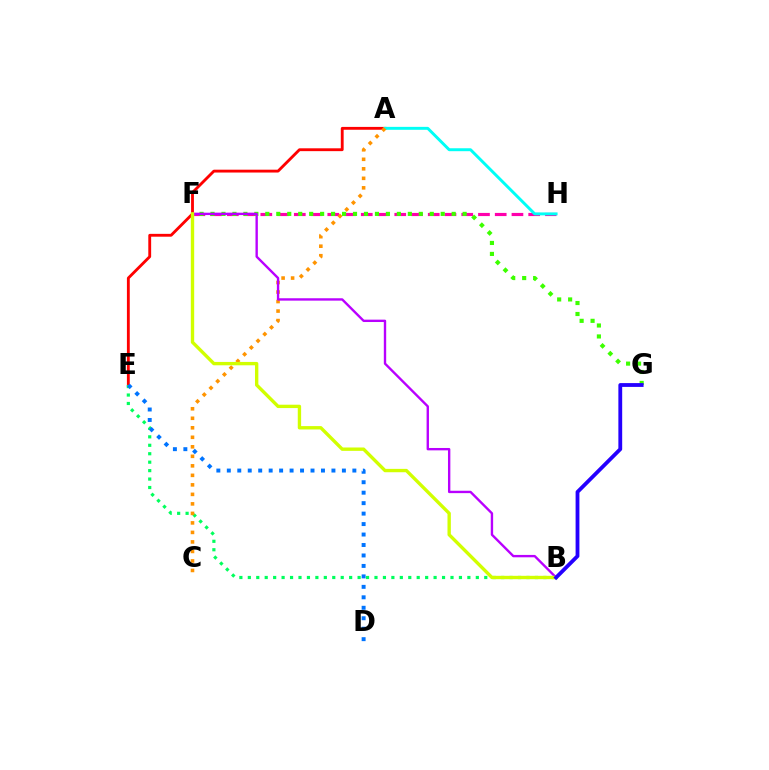{('A', 'E'): [{'color': '#ff0000', 'line_style': 'solid', 'thickness': 2.05}], ('B', 'E'): [{'color': '#00ff5c', 'line_style': 'dotted', 'thickness': 2.29}], ('F', 'H'): [{'color': '#ff00ac', 'line_style': 'dashed', 'thickness': 2.27}], ('A', 'H'): [{'color': '#00fff6', 'line_style': 'solid', 'thickness': 2.11}], ('A', 'C'): [{'color': '#ff9400', 'line_style': 'dotted', 'thickness': 2.58}], ('D', 'E'): [{'color': '#0074ff', 'line_style': 'dotted', 'thickness': 2.84}], ('F', 'G'): [{'color': '#3dff00', 'line_style': 'dotted', 'thickness': 2.98}], ('B', 'F'): [{'color': '#b900ff', 'line_style': 'solid', 'thickness': 1.71}, {'color': '#d1ff00', 'line_style': 'solid', 'thickness': 2.42}], ('B', 'G'): [{'color': '#2500ff', 'line_style': 'solid', 'thickness': 2.74}]}